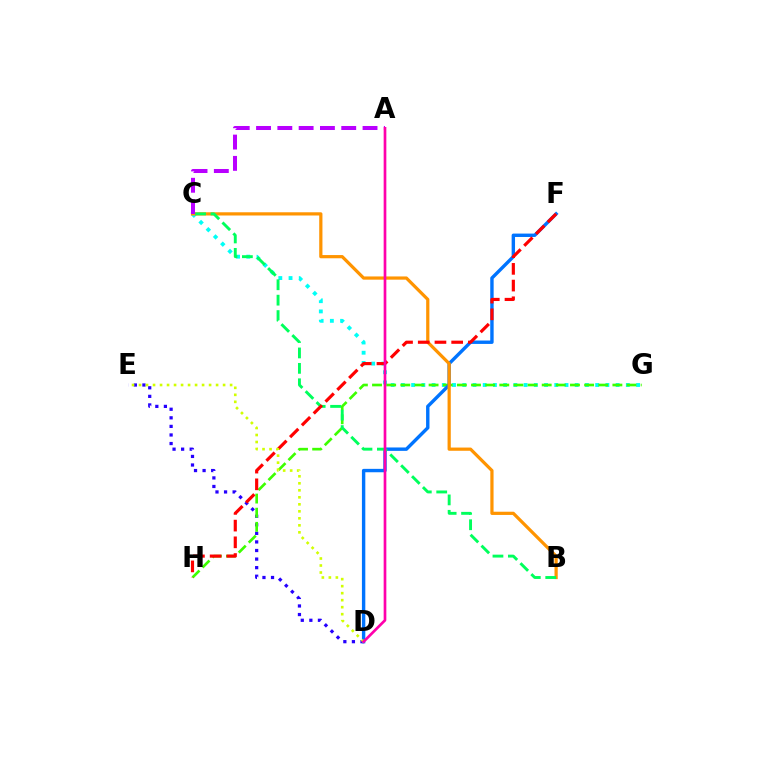{('C', 'G'): [{'color': '#00fff6', 'line_style': 'dotted', 'thickness': 2.78}], ('D', 'E'): [{'color': '#2500ff', 'line_style': 'dotted', 'thickness': 2.33}, {'color': '#d1ff00', 'line_style': 'dotted', 'thickness': 1.9}], ('G', 'H'): [{'color': '#3dff00', 'line_style': 'dashed', 'thickness': 1.92}], ('D', 'F'): [{'color': '#0074ff', 'line_style': 'solid', 'thickness': 2.45}], ('B', 'C'): [{'color': '#ff9400', 'line_style': 'solid', 'thickness': 2.32}, {'color': '#00ff5c', 'line_style': 'dashed', 'thickness': 2.09}], ('A', 'C'): [{'color': '#b900ff', 'line_style': 'dashed', 'thickness': 2.89}], ('F', 'H'): [{'color': '#ff0000', 'line_style': 'dashed', 'thickness': 2.27}], ('A', 'D'): [{'color': '#ff00ac', 'line_style': 'solid', 'thickness': 1.93}]}